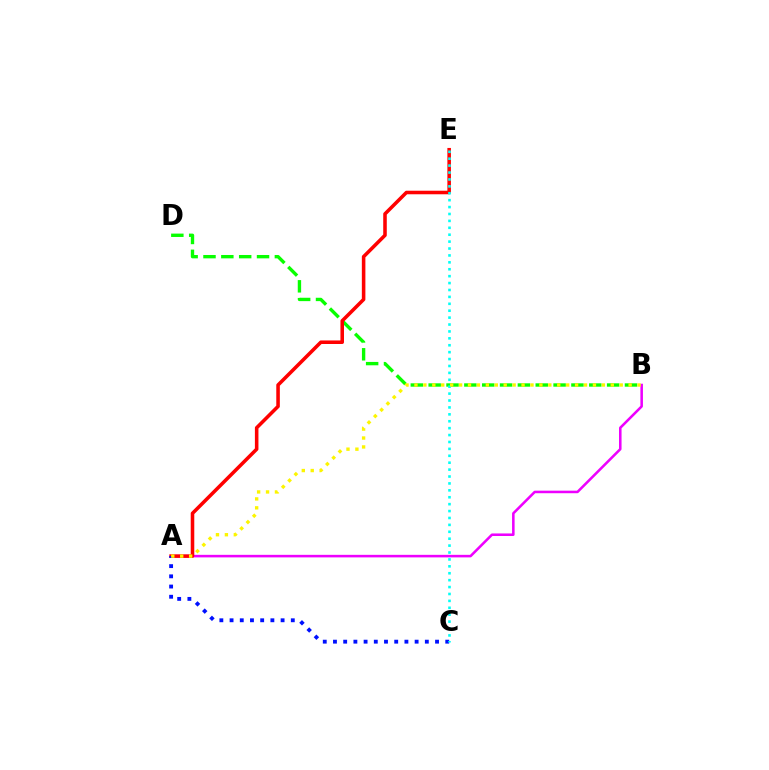{('B', 'D'): [{'color': '#08ff00', 'line_style': 'dashed', 'thickness': 2.42}], ('A', 'B'): [{'color': '#ee00ff', 'line_style': 'solid', 'thickness': 1.84}, {'color': '#fcf500', 'line_style': 'dotted', 'thickness': 2.42}], ('A', 'E'): [{'color': '#ff0000', 'line_style': 'solid', 'thickness': 2.56}], ('A', 'C'): [{'color': '#0010ff', 'line_style': 'dotted', 'thickness': 2.77}], ('C', 'E'): [{'color': '#00fff6', 'line_style': 'dotted', 'thickness': 1.88}]}